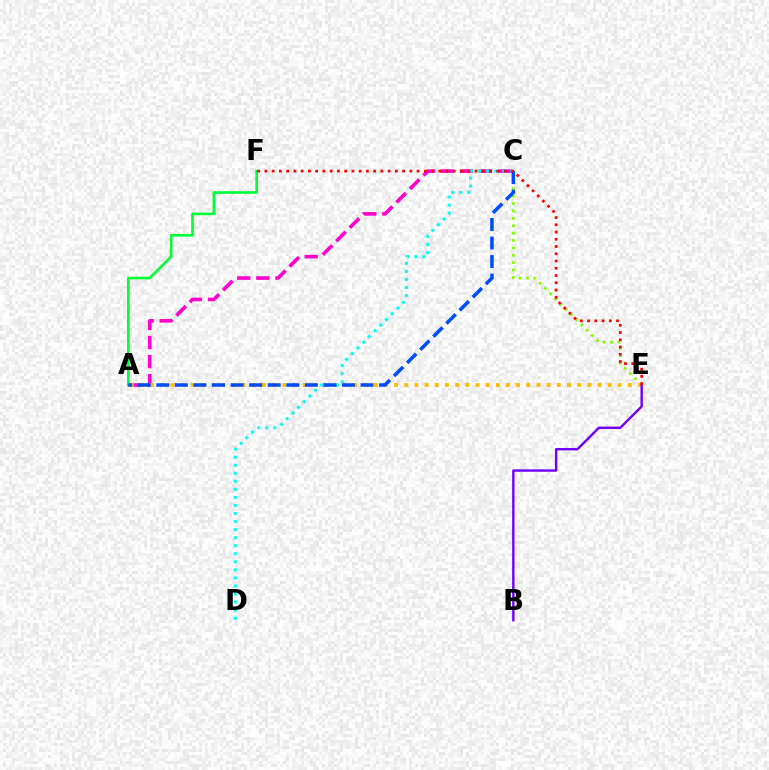{('A', 'C'): [{'color': '#ff00cf', 'line_style': 'dashed', 'thickness': 2.59}, {'color': '#004bff', 'line_style': 'dashed', 'thickness': 2.52}], ('C', 'E'): [{'color': '#84ff00', 'line_style': 'dotted', 'thickness': 2.0}], ('A', 'E'): [{'color': '#ffbd00', 'line_style': 'dotted', 'thickness': 2.76}], ('B', 'E'): [{'color': '#7200ff', 'line_style': 'solid', 'thickness': 1.73}], ('C', 'D'): [{'color': '#00fff6', 'line_style': 'dotted', 'thickness': 2.19}], ('A', 'F'): [{'color': '#00ff39', 'line_style': 'solid', 'thickness': 1.91}], ('E', 'F'): [{'color': '#ff0000', 'line_style': 'dotted', 'thickness': 1.97}]}